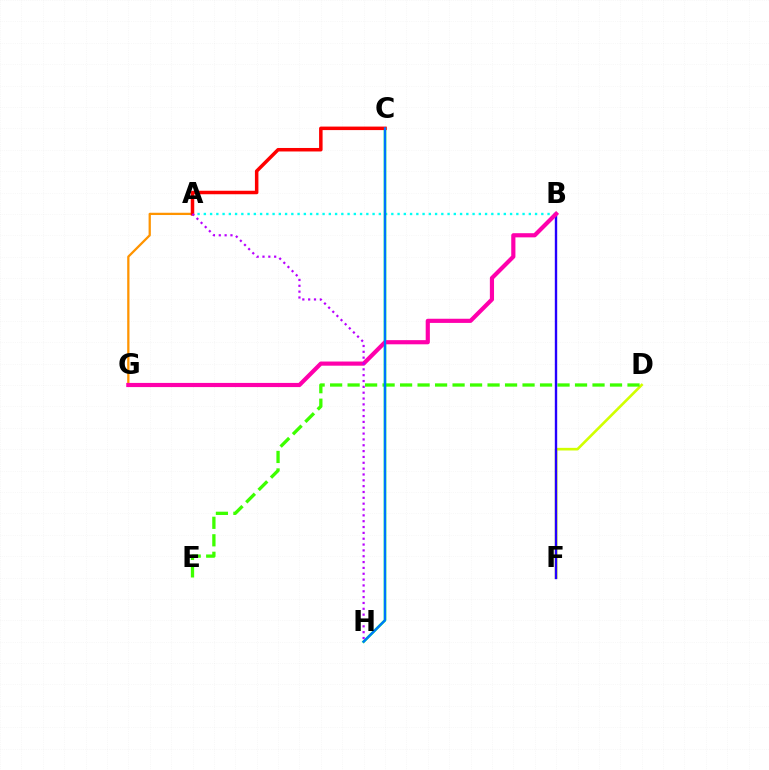{('D', 'F'): [{'color': '#d1ff00', 'line_style': 'solid', 'thickness': 1.89}], ('A', 'B'): [{'color': '#00fff6', 'line_style': 'dotted', 'thickness': 1.7}], ('A', 'G'): [{'color': '#ff9400', 'line_style': 'solid', 'thickness': 1.64}], ('D', 'E'): [{'color': '#3dff00', 'line_style': 'dashed', 'thickness': 2.38}], ('C', 'H'): [{'color': '#00ff5c', 'line_style': 'solid', 'thickness': 1.92}, {'color': '#0074ff', 'line_style': 'solid', 'thickness': 1.6}], ('B', 'F'): [{'color': '#2500ff', 'line_style': 'solid', 'thickness': 1.72}], ('B', 'G'): [{'color': '#ff00ac', 'line_style': 'solid', 'thickness': 3.0}], ('A', 'C'): [{'color': '#ff0000', 'line_style': 'solid', 'thickness': 2.52}], ('A', 'H'): [{'color': '#b900ff', 'line_style': 'dotted', 'thickness': 1.59}]}